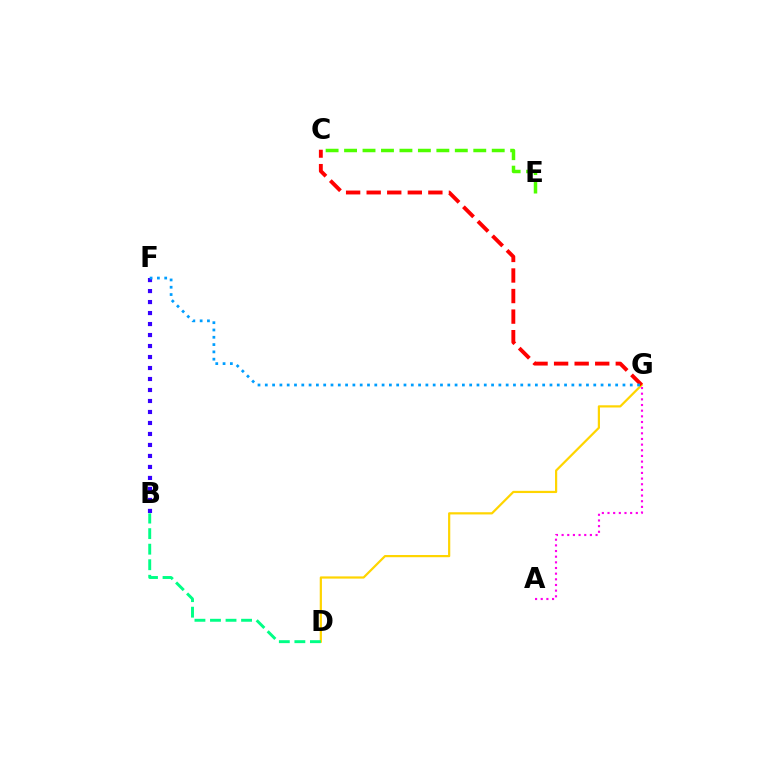{('D', 'G'): [{'color': '#ffd500', 'line_style': 'solid', 'thickness': 1.59}], ('B', 'D'): [{'color': '#00ff86', 'line_style': 'dashed', 'thickness': 2.11}], ('B', 'F'): [{'color': '#3700ff', 'line_style': 'dotted', 'thickness': 2.99}], ('C', 'G'): [{'color': '#ff0000', 'line_style': 'dashed', 'thickness': 2.79}], ('A', 'G'): [{'color': '#ff00ed', 'line_style': 'dotted', 'thickness': 1.54}], ('C', 'E'): [{'color': '#4fff00', 'line_style': 'dashed', 'thickness': 2.51}], ('F', 'G'): [{'color': '#009eff', 'line_style': 'dotted', 'thickness': 1.98}]}